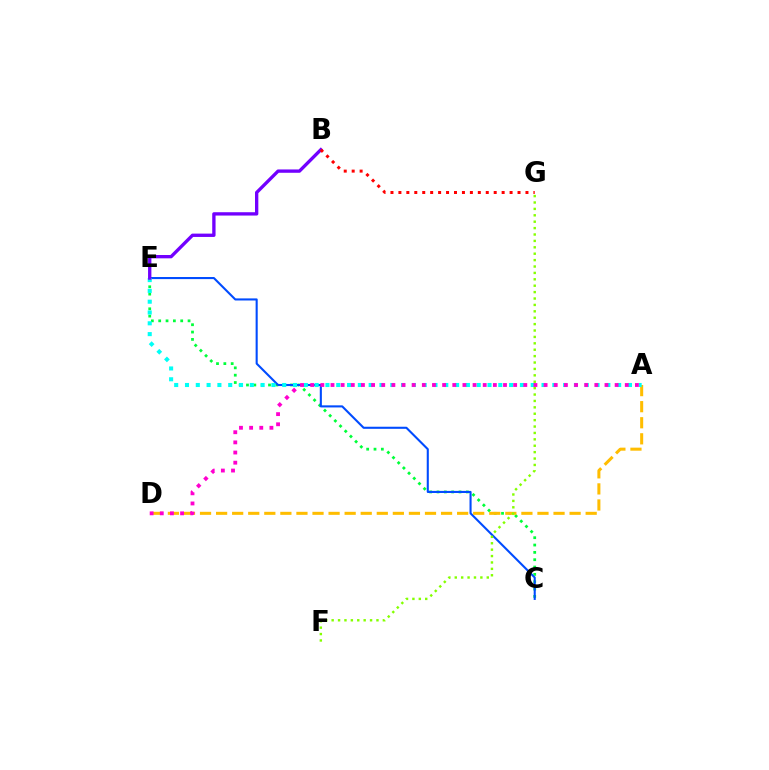{('C', 'E'): [{'color': '#00ff39', 'line_style': 'dotted', 'thickness': 1.99}, {'color': '#004bff', 'line_style': 'solid', 'thickness': 1.5}], ('A', 'D'): [{'color': '#ffbd00', 'line_style': 'dashed', 'thickness': 2.18}, {'color': '#ff00cf', 'line_style': 'dotted', 'thickness': 2.76}], ('A', 'E'): [{'color': '#00fff6', 'line_style': 'dotted', 'thickness': 2.94}], ('B', 'E'): [{'color': '#7200ff', 'line_style': 'solid', 'thickness': 2.4}], ('B', 'G'): [{'color': '#ff0000', 'line_style': 'dotted', 'thickness': 2.16}], ('F', 'G'): [{'color': '#84ff00', 'line_style': 'dotted', 'thickness': 1.74}]}